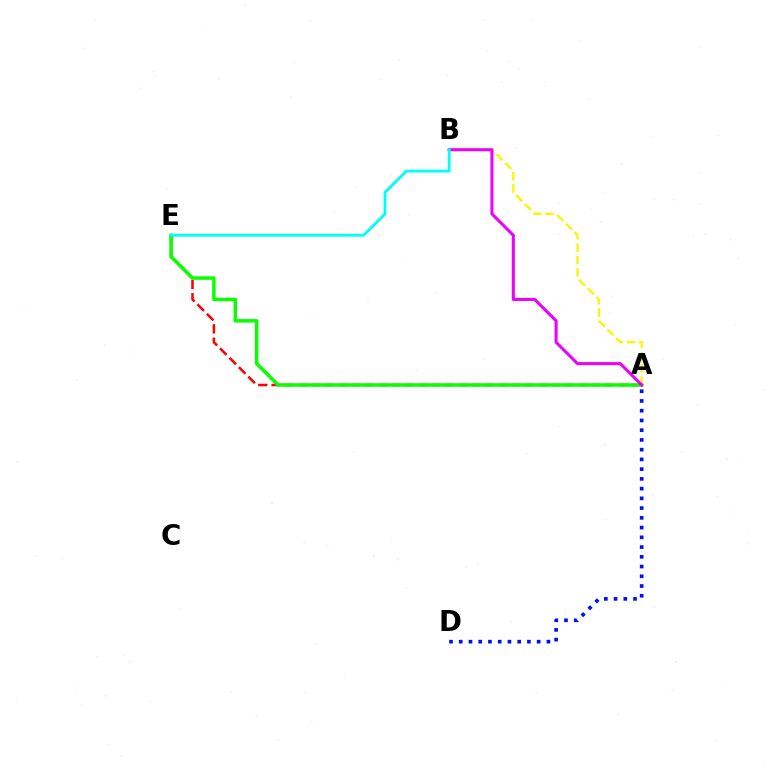{('A', 'D'): [{'color': '#0010ff', 'line_style': 'dotted', 'thickness': 2.65}], ('A', 'E'): [{'color': '#ff0000', 'line_style': 'dashed', 'thickness': 1.81}, {'color': '#08ff00', 'line_style': 'solid', 'thickness': 2.51}], ('A', 'B'): [{'color': '#fcf500', 'line_style': 'dashed', 'thickness': 1.67}, {'color': '#ee00ff', 'line_style': 'solid', 'thickness': 2.2}], ('B', 'E'): [{'color': '#00fff6', 'line_style': 'solid', 'thickness': 2.03}]}